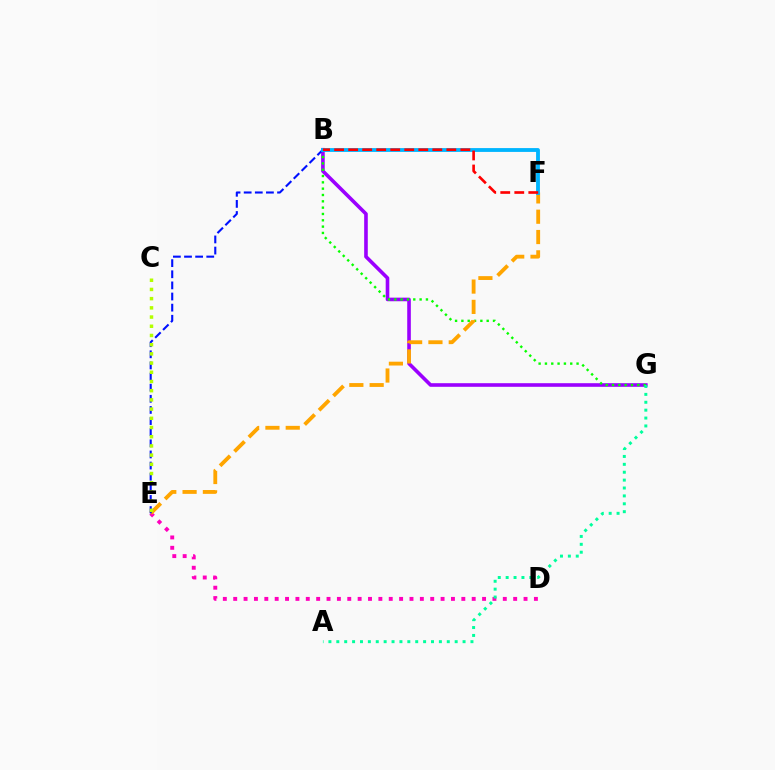{('D', 'E'): [{'color': '#ff00bd', 'line_style': 'dotted', 'thickness': 2.82}], ('B', 'G'): [{'color': '#9b00ff', 'line_style': 'solid', 'thickness': 2.6}, {'color': '#08ff00', 'line_style': 'dotted', 'thickness': 1.72}], ('E', 'F'): [{'color': '#ffa500', 'line_style': 'dashed', 'thickness': 2.76}], ('B', 'E'): [{'color': '#0010ff', 'line_style': 'dashed', 'thickness': 1.51}], ('B', 'F'): [{'color': '#00b5ff', 'line_style': 'solid', 'thickness': 2.76}, {'color': '#ff0000', 'line_style': 'dashed', 'thickness': 1.91}], ('C', 'E'): [{'color': '#b3ff00', 'line_style': 'dotted', 'thickness': 2.5}], ('A', 'G'): [{'color': '#00ff9d', 'line_style': 'dotted', 'thickness': 2.14}]}